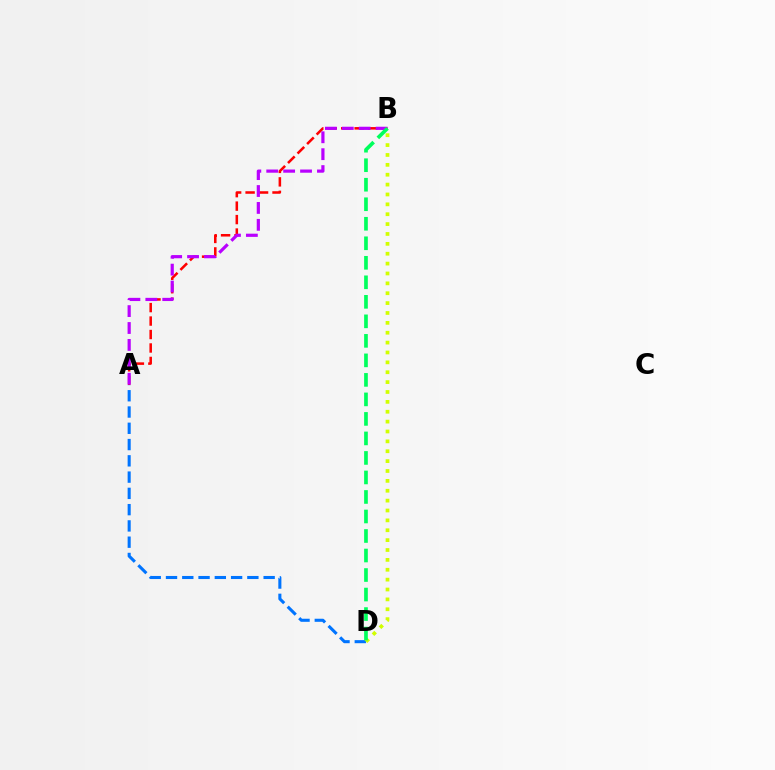{('A', 'D'): [{'color': '#0074ff', 'line_style': 'dashed', 'thickness': 2.21}], ('A', 'B'): [{'color': '#ff0000', 'line_style': 'dashed', 'thickness': 1.83}, {'color': '#b900ff', 'line_style': 'dashed', 'thickness': 2.3}], ('B', 'D'): [{'color': '#d1ff00', 'line_style': 'dotted', 'thickness': 2.68}, {'color': '#00ff5c', 'line_style': 'dashed', 'thickness': 2.65}]}